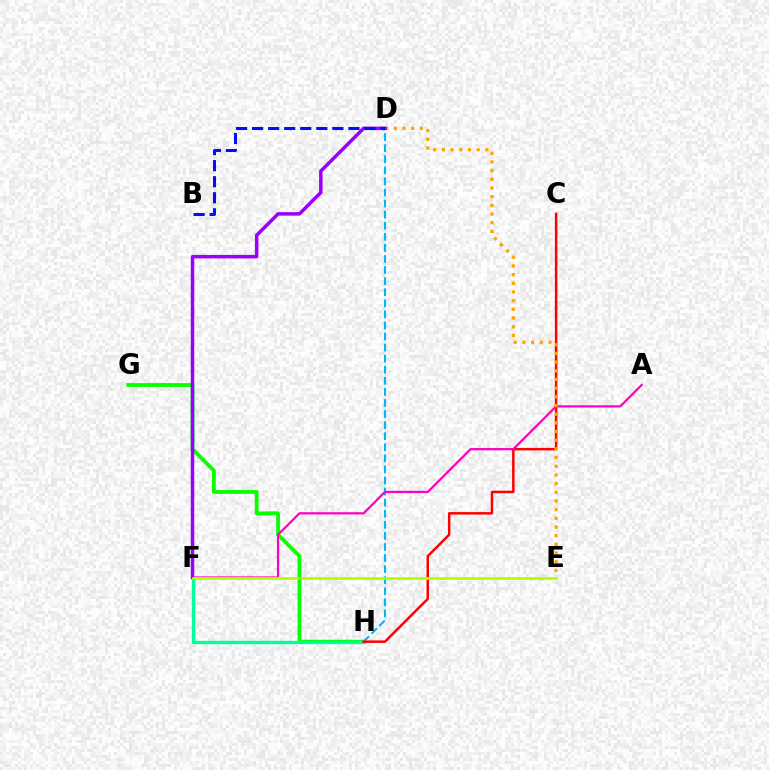{('G', 'H'): [{'color': '#08ff00', 'line_style': 'solid', 'thickness': 2.74}], ('D', 'H'): [{'color': '#00b5ff', 'line_style': 'dashed', 'thickness': 1.5}], ('F', 'H'): [{'color': '#00ff9d', 'line_style': 'solid', 'thickness': 2.41}], ('C', 'H'): [{'color': '#ff0000', 'line_style': 'solid', 'thickness': 1.79}], ('A', 'F'): [{'color': '#ff00bd', 'line_style': 'solid', 'thickness': 1.6}], ('D', 'E'): [{'color': '#ffa500', 'line_style': 'dotted', 'thickness': 2.36}], ('D', 'F'): [{'color': '#9b00ff', 'line_style': 'solid', 'thickness': 2.52}], ('B', 'D'): [{'color': '#0010ff', 'line_style': 'dashed', 'thickness': 2.18}], ('E', 'F'): [{'color': '#b3ff00', 'line_style': 'solid', 'thickness': 1.98}]}